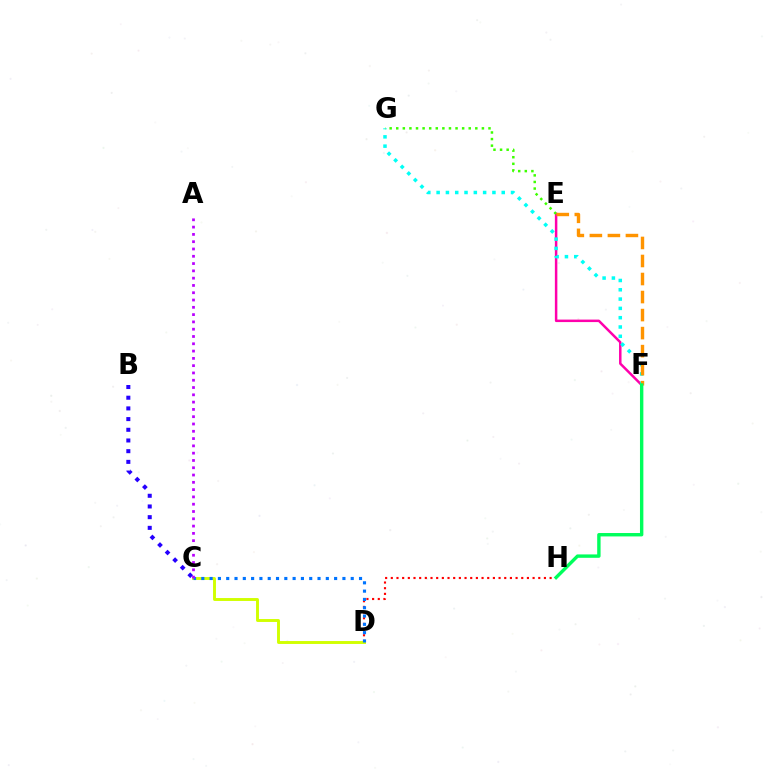{('E', 'F'): [{'color': '#ff00ac', 'line_style': 'solid', 'thickness': 1.79}, {'color': '#ff9400', 'line_style': 'dashed', 'thickness': 2.45}], ('F', 'G'): [{'color': '#00fff6', 'line_style': 'dotted', 'thickness': 2.53}], ('E', 'G'): [{'color': '#3dff00', 'line_style': 'dotted', 'thickness': 1.79}], ('B', 'C'): [{'color': '#2500ff', 'line_style': 'dotted', 'thickness': 2.91}], ('D', 'H'): [{'color': '#ff0000', 'line_style': 'dotted', 'thickness': 1.54}], ('C', 'D'): [{'color': '#d1ff00', 'line_style': 'solid', 'thickness': 2.1}, {'color': '#0074ff', 'line_style': 'dotted', 'thickness': 2.26}], ('A', 'C'): [{'color': '#b900ff', 'line_style': 'dotted', 'thickness': 1.98}], ('F', 'H'): [{'color': '#00ff5c', 'line_style': 'solid', 'thickness': 2.45}]}